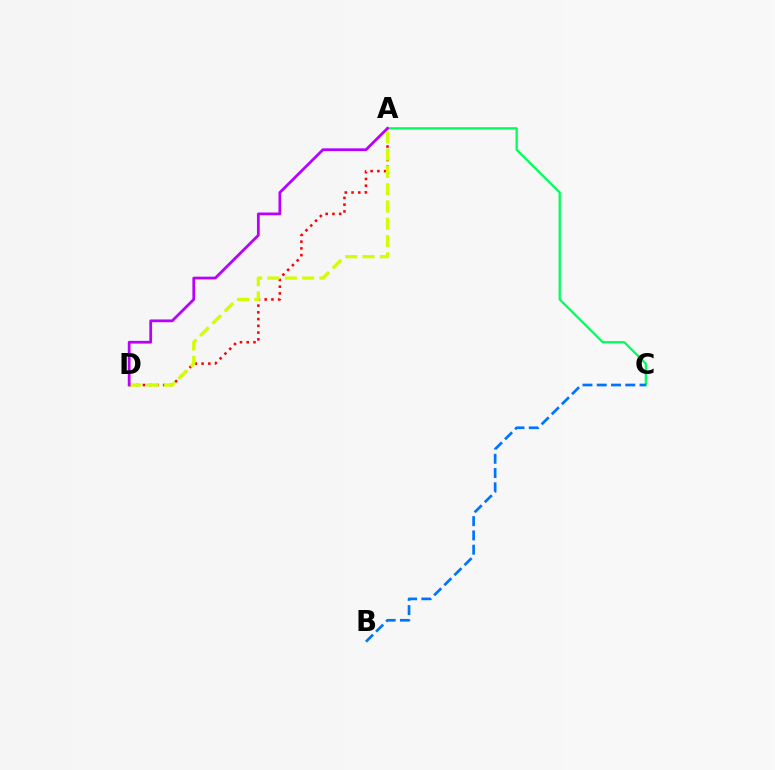{('A', 'D'): [{'color': '#ff0000', 'line_style': 'dotted', 'thickness': 1.83}, {'color': '#d1ff00', 'line_style': 'dashed', 'thickness': 2.35}, {'color': '#b900ff', 'line_style': 'solid', 'thickness': 1.99}], ('A', 'C'): [{'color': '#00ff5c', 'line_style': 'solid', 'thickness': 1.64}], ('B', 'C'): [{'color': '#0074ff', 'line_style': 'dashed', 'thickness': 1.94}]}